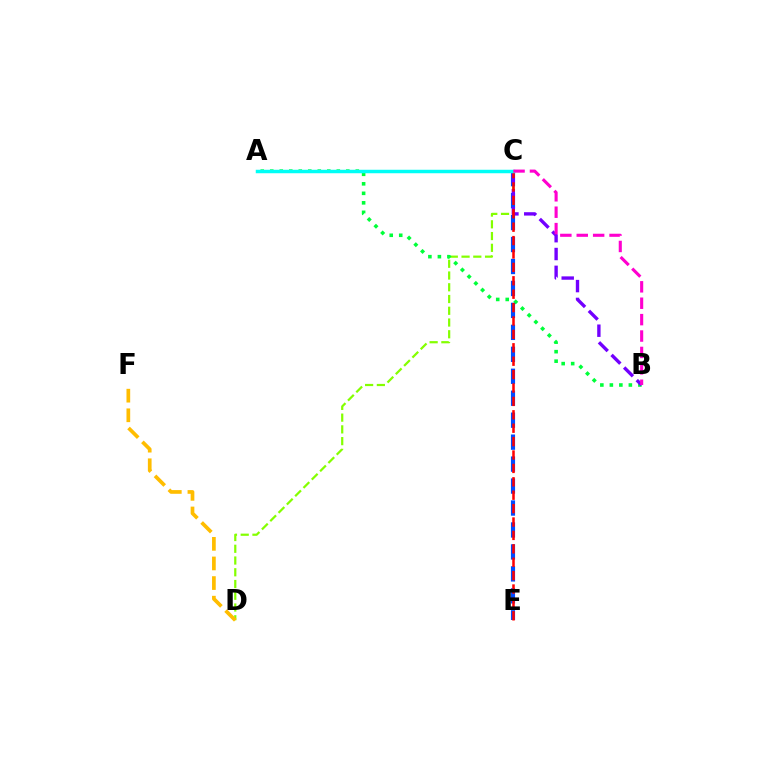{('C', 'D'): [{'color': '#84ff00', 'line_style': 'dashed', 'thickness': 1.6}], ('A', 'B'): [{'color': '#00ff39', 'line_style': 'dotted', 'thickness': 2.58}], ('C', 'E'): [{'color': '#004bff', 'line_style': 'dashed', 'thickness': 2.98}, {'color': '#ff0000', 'line_style': 'dashed', 'thickness': 1.82}], ('B', 'C'): [{'color': '#7200ff', 'line_style': 'dashed', 'thickness': 2.42}, {'color': '#ff00cf', 'line_style': 'dashed', 'thickness': 2.23}], ('D', 'F'): [{'color': '#ffbd00', 'line_style': 'dashed', 'thickness': 2.66}], ('A', 'C'): [{'color': '#00fff6', 'line_style': 'solid', 'thickness': 2.5}]}